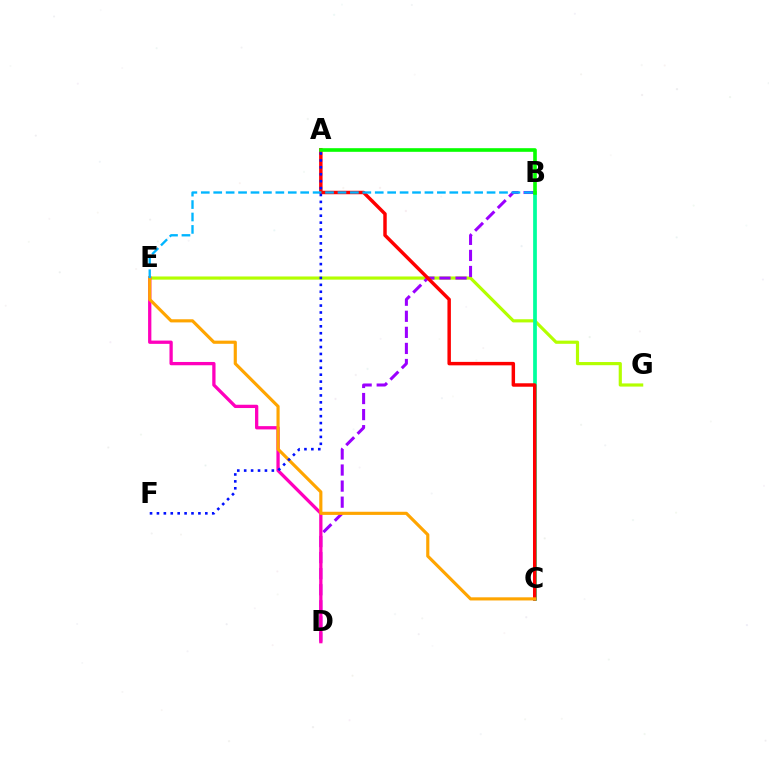{('E', 'G'): [{'color': '#b3ff00', 'line_style': 'solid', 'thickness': 2.28}], ('B', 'D'): [{'color': '#9b00ff', 'line_style': 'dashed', 'thickness': 2.18}], ('B', 'C'): [{'color': '#00ff9d', 'line_style': 'solid', 'thickness': 2.68}], ('A', 'C'): [{'color': '#ff0000', 'line_style': 'solid', 'thickness': 2.49}], ('D', 'E'): [{'color': '#ff00bd', 'line_style': 'solid', 'thickness': 2.36}], ('A', 'B'): [{'color': '#08ff00', 'line_style': 'solid', 'thickness': 2.62}], ('C', 'E'): [{'color': '#ffa500', 'line_style': 'solid', 'thickness': 2.27}], ('B', 'E'): [{'color': '#00b5ff', 'line_style': 'dashed', 'thickness': 1.69}], ('A', 'F'): [{'color': '#0010ff', 'line_style': 'dotted', 'thickness': 1.88}]}